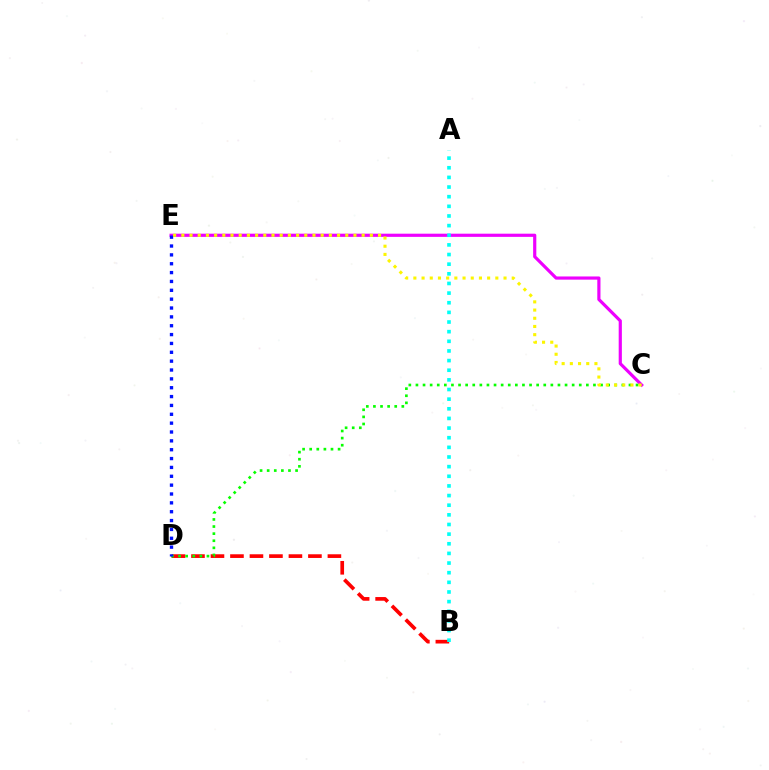{('C', 'E'): [{'color': '#ee00ff', 'line_style': 'solid', 'thickness': 2.29}, {'color': '#fcf500', 'line_style': 'dotted', 'thickness': 2.23}], ('B', 'D'): [{'color': '#ff0000', 'line_style': 'dashed', 'thickness': 2.65}], ('C', 'D'): [{'color': '#08ff00', 'line_style': 'dotted', 'thickness': 1.93}], ('D', 'E'): [{'color': '#0010ff', 'line_style': 'dotted', 'thickness': 2.41}], ('A', 'B'): [{'color': '#00fff6', 'line_style': 'dotted', 'thickness': 2.62}]}